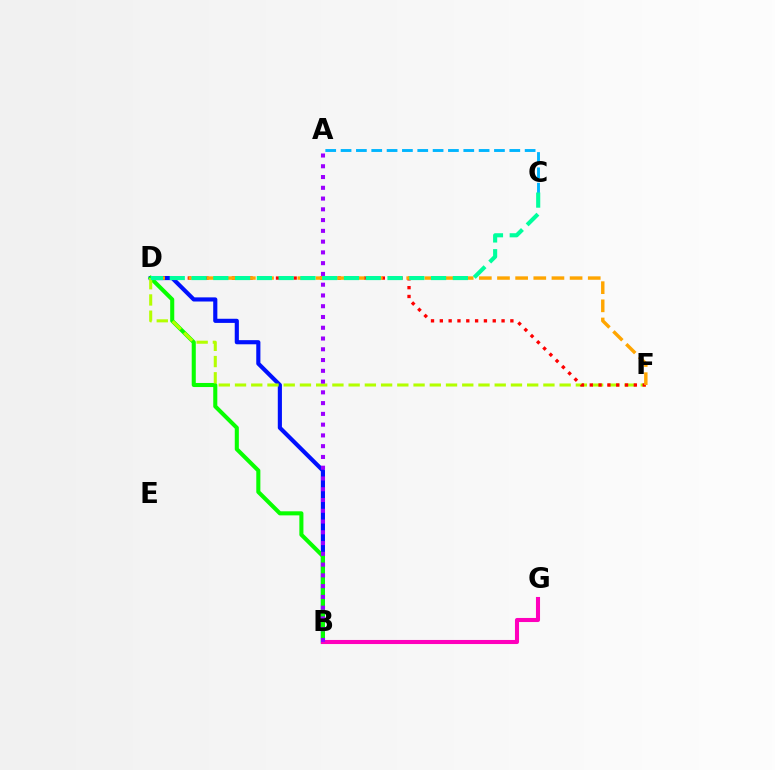{('A', 'C'): [{'color': '#00b5ff', 'line_style': 'dashed', 'thickness': 2.08}], ('B', 'D'): [{'color': '#0010ff', 'line_style': 'solid', 'thickness': 2.98}, {'color': '#08ff00', 'line_style': 'solid', 'thickness': 2.93}], ('D', 'F'): [{'color': '#b3ff00', 'line_style': 'dashed', 'thickness': 2.2}, {'color': '#ff0000', 'line_style': 'dotted', 'thickness': 2.4}, {'color': '#ffa500', 'line_style': 'dashed', 'thickness': 2.47}], ('B', 'G'): [{'color': '#ff00bd', 'line_style': 'solid', 'thickness': 2.93}], ('C', 'D'): [{'color': '#00ff9d', 'line_style': 'dashed', 'thickness': 2.96}], ('A', 'B'): [{'color': '#9b00ff', 'line_style': 'dotted', 'thickness': 2.93}]}